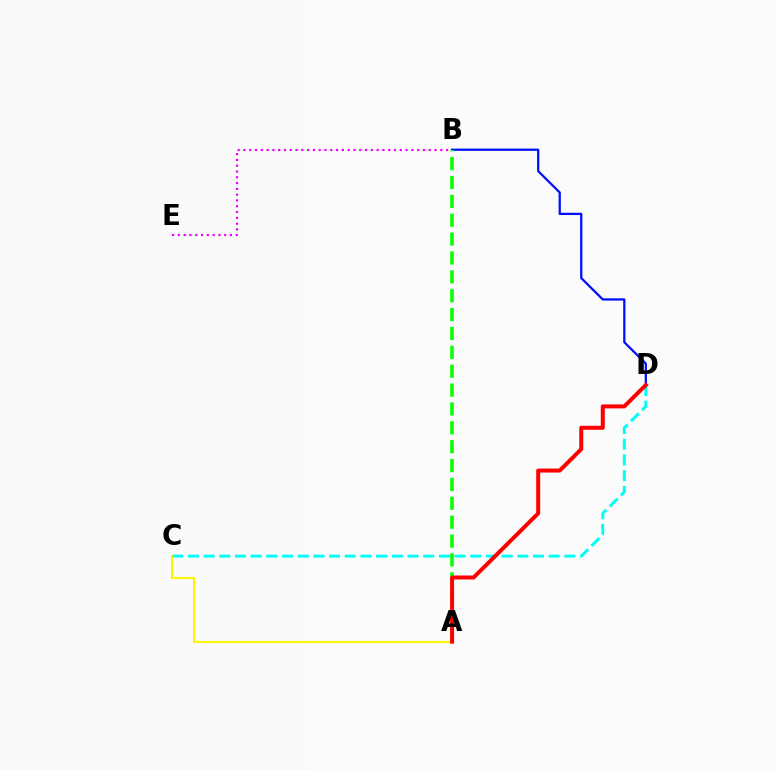{('B', 'E'): [{'color': '#ee00ff', 'line_style': 'dotted', 'thickness': 1.57}], ('C', 'D'): [{'color': '#00fff6', 'line_style': 'dashed', 'thickness': 2.13}], ('B', 'D'): [{'color': '#0010ff', 'line_style': 'solid', 'thickness': 1.63}], ('A', 'B'): [{'color': '#08ff00', 'line_style': 'dashed', 'thickness': 2.56}], ('A', 'C'): [{'color': '#fcf500', 'line_style': 'solid', 'thickness': 1.5}], ('A', 'D'): [{'color': '#ff0000', 'line_style': 'solid', 'thickness': 2.87}]}